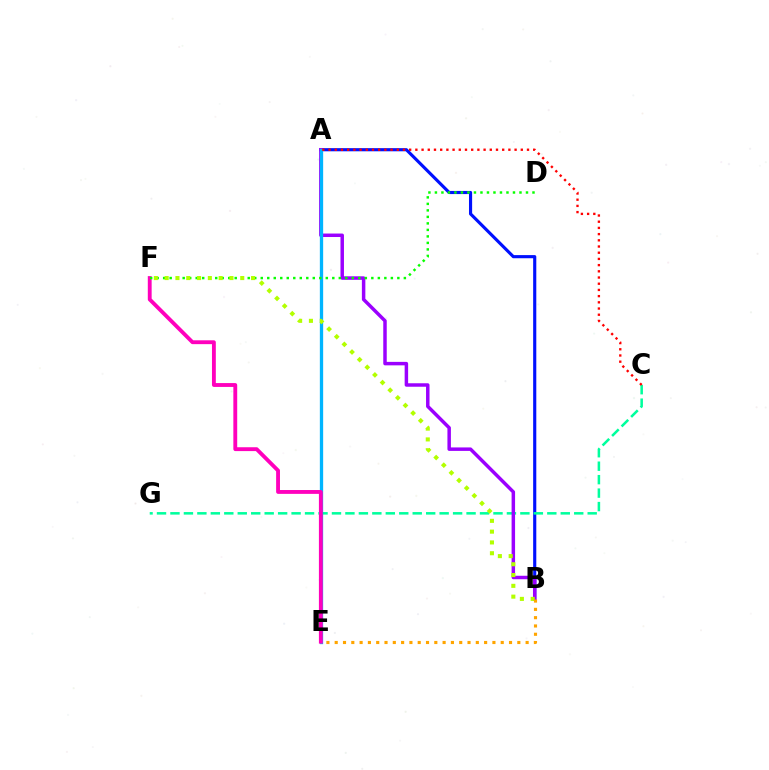{('A', 'B'): [{'color': '#0010ff', 'line_style': 'solid', 'thickness': 2.26}, {'color': '#9b00ff', 'line_style': 'solid', 'thickness': 2.5}], ('C', 'G'): [{'color': '#00ff9d', 'line_style': 'dashed', 'thickness': 1.83}], ('A', 'E'): [{'color': '#00b5ff', 'line_style': 'solid', 'thickness': 2.38}], ('E', 'F'): [{'color': '#ff00bd', 'line_style': 'solid', 'thickness': 2.77}], ('A', 'C'): [{'color': '#ff0000', 'line_style': 'dotted', 'thickness': 1.68}], ('D', 'F'): [{'color': '#08ff00', 'line_style': 'dotted', 'thickness': 1.77}], ('B', 'F'): [{'color': '#b3ff00', 'line_style': 'dotted', 'thickness': 2.93}], ('B', 'E'): [{'color': '#ffa500', 'line_style': 'dotted', 'thickness': 2.26}]}